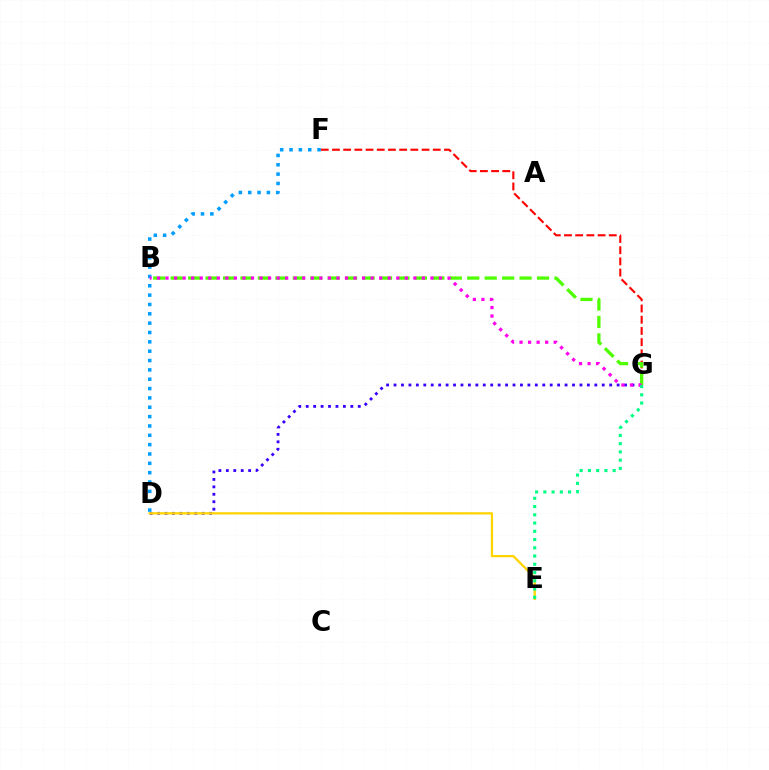{('D', 'G'): [{'color': '#3700ff', 'line_style': 'dotted', 'thickness': 2.02}], ('D', 'E'): [{'color': '#ffd500', 'line_style': 'solid', 'thickness': 1.65}], ('F', 'G'): [{'color': '#ff0000', 'line_style': 'dashed', 'thickness': 1.52}], ('B', 'G'): [{'color': '#4fff00', 'line_style': 'dashed', 'thickness': 2.37}, {'color': '#ff00ed', 'line_style': 'dotted', 'thickness': 2.32}], ('D', 'F'): [{'color': '#009eff', 'line_style': 'dotted', 'thickness': 2.54}], ('E', 'G'): [{'color': '#00ff86', 'line_style': 'dotted', 'thickness': 2.24}]}